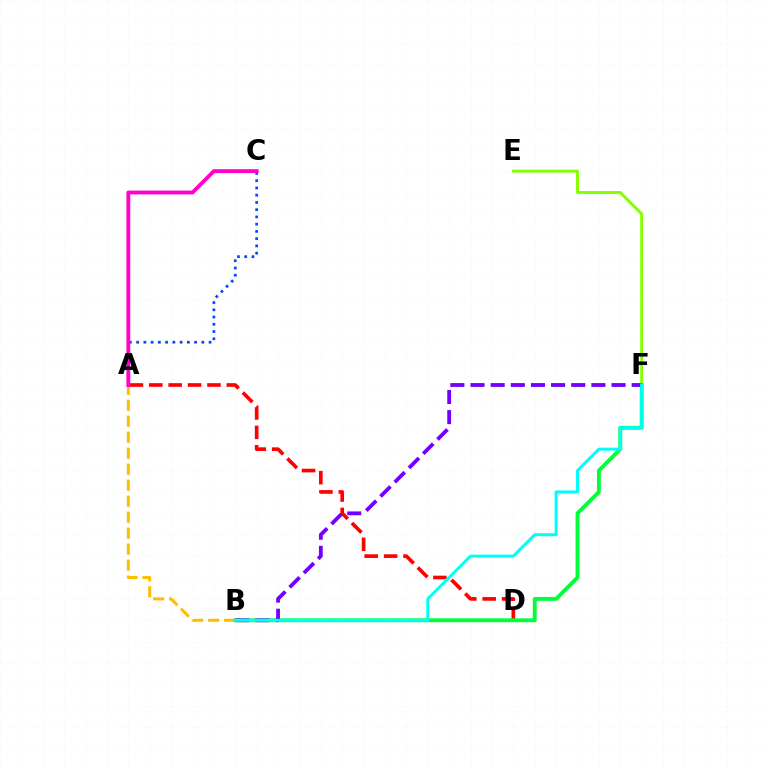{('A', 'C'): [{'color': '#004bff', 'line_style': 'dotted', 'thickness': 1.97}, {'color': '#ff00cf', 'line_style': 'solid', 'thickness': 2.77}], ('A', 'B'): [{'color': '#ffbd00', 'line_style': 'dashed', 'thickness': 2.17}], ('E', 'F'): [{'color': '#84ff00', 'line_style': 'solid', 'thickness': 2.11}], ('A', 'D'): [{'color': '#ff0000', 'line_style': 'dashed', 'thickness': 2.63}], ('B', 'F'): [{'color': '#00ff39', 'line_style': 'solid', 'thickness': 2.78}, {'color': '#7200ff', 'line_style': 'dashed', 'thickness': 2.74}, {'color': '#00fff6', 'line_style': 'solid', 'thickness': 2.18}]}